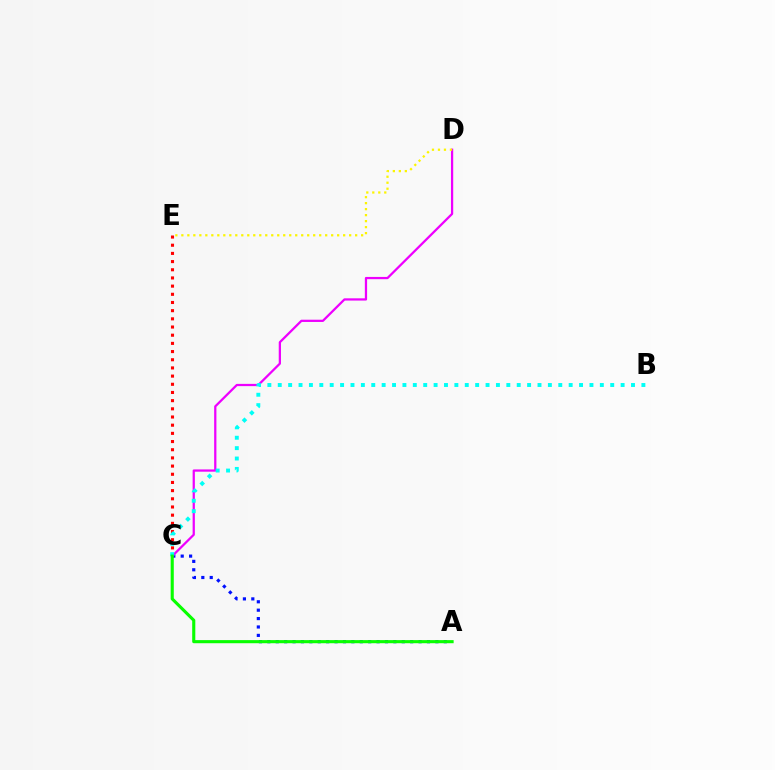{('A', 'C'): [{'color': '#0010ff', 'line_style': 'dotted', 'thickness': 2.28}, {'color': '#08ff00', 'line_style': 'solid', 'thickness': 2.24}], ('C', 'E'): [{'color': '#ff0000', 'line_style': 'dotted', 'thickness': 2.22}], ('C', 'D'): [{'color': '#ee00ff', 'line_style': 'solid', 'thickness': 1.62}], ('B', 'C'): [{'color': '#00fff6', 'line_style': 'dotted', 'thickness': 2.82}], ('D', 'E'): [{'color': '#fcf500', 'line_style': 'dotted', 'thickness': 1.63}]}